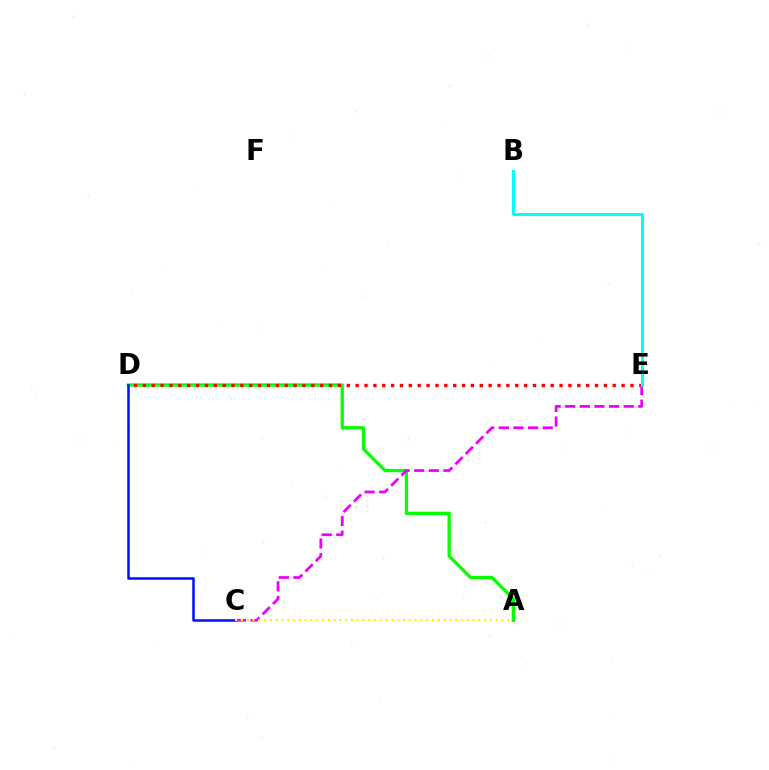{('A', 'D'): [{'color': '#08ff00', 'line_style': 'solid', 'thickness': 2.37}], ('D', 'E'): [{'color': '#ff0000', 'line_style': 'dotted', 'thickness': 2.41}], ('C', 'E'): [{'color': '#ee00ff', 'line_style': 'dashed', 'thickness': 1.99}], ('B', 'E'): [{'color': '#00fff6', 'line_style': 'solid', 'thickness': 2.17}], ('C', 'D'): [{'color': '#0010ff', 'line_style': 'solid', 'thickness': 1.81}], ('A', 'C'): [{'color': '#fcf500', 'line_style': 'dotted', 'thickness': 1.57}]}